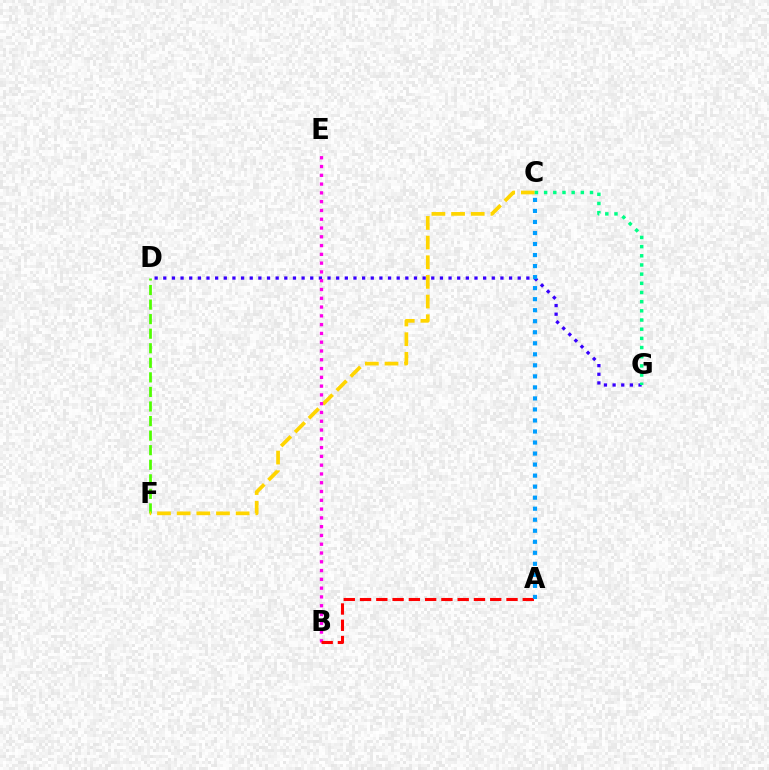{('D', 'F'): [{'color': '#4fff00', 'line_style': 'dashed', 'thickness': 1.98}], ('C', 'F'): [{'color': '#ffd500', 'line_style': 'dashed', 'thickness': 2.67}], ('D', 'G'): [{'color': '#3700ff', 'line_style': 'dotted', 'thickness': 2.35}], ('B', 'E'): [{'color': '#ff00ed', 'line_style': 'dotted', 'thickness': 2.39}], ('C', 'G'): [{'color': '#00ff86', 'line_style': 'dotted', 'thickness': 2.49}], ('A', 'B'): [{'color': '#ff0000', 'line_style': 'dashed', 'thickness': 2.21}], ('A', 'C'): [{'color': '#009eff', 'line_style': 'dotted', 'thickness': 3.0}]}